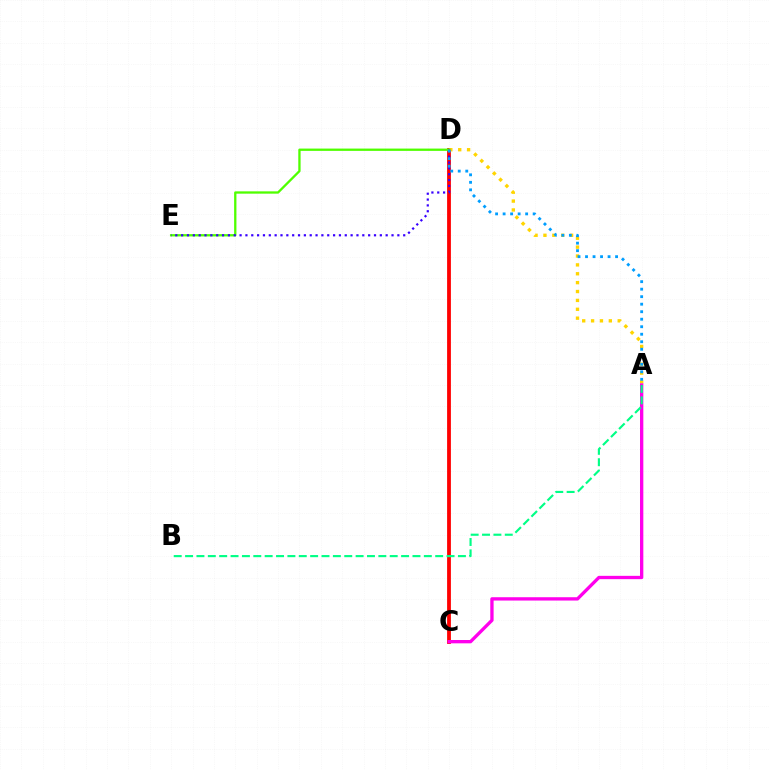{('C', 'D'): [{'color': '#ff0000', 'line_style': 'solid', 'thickness': 2.73}], ('A', 'D'): [{'color': '#ffd500', 'line_style': 'dotted', 'thickness': 2.41}, {'color': '#009eff', 'line_style': 'dotted', 'thickness': 2.04}], ('D', 'E'): [{'color': '#4fff00', 'line_style': 'solid', 'thickness': 1.66}, {'color': '#3700ff', 'line_style': 'dotted', 'thickness': 1.59}], ('A', 'C'): [{'color': '#ff00ed', 'line_style': 'solid', 'thickness': 2.39}], ('A', 'B'): [{'color': '#00ff86', 'line_style': 'dashed', 'thickness': 1.54}]}